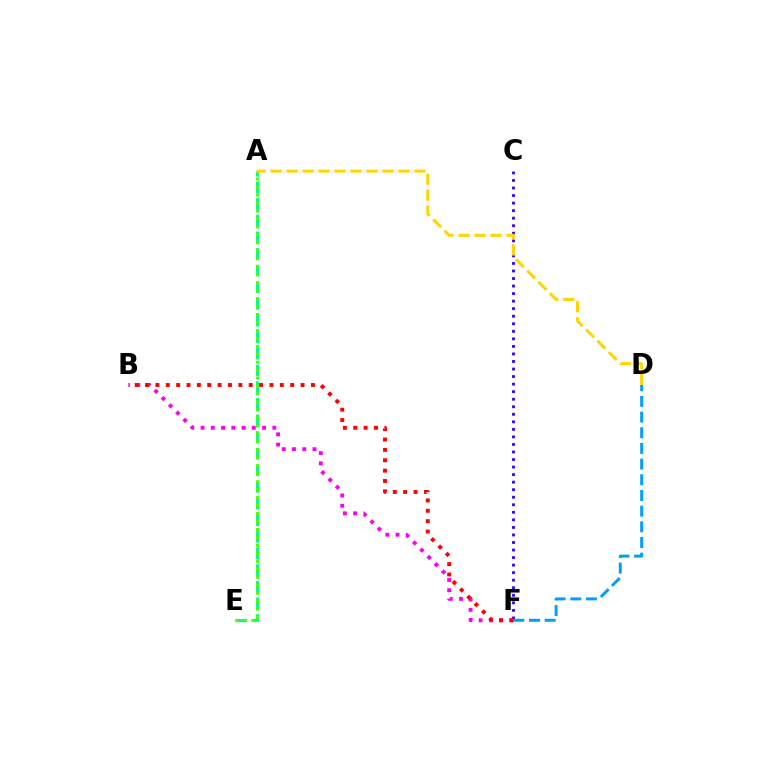{('B', 'F'): [{'color': '#ff00ed', 'line_style': 'dotted', 'thickness': 2.79}, {'color': '#ff0000', 'line_style': 'dotted', 'thickness': 2.82}], ('C', 'F'): [{'color': '#3700ff', 'line_style': 'dotted', 'thickness': 2.05}], ('A', 'E'): [{'color': '#00ff86', 'line_style': 'dashed', 'thickness': 2.26}, {'color': '#4fff00', 'line_style': 'dotted', 'thickness': 2.16}], ('D', 'F'): [{'color': '#009eff', 'line_style': 'dashed', 'thickness': 2.13}], ('A', 'D'): [{'color': '#ffd500', 'line_style': 'dashed', 'thickness': 2.17}]}